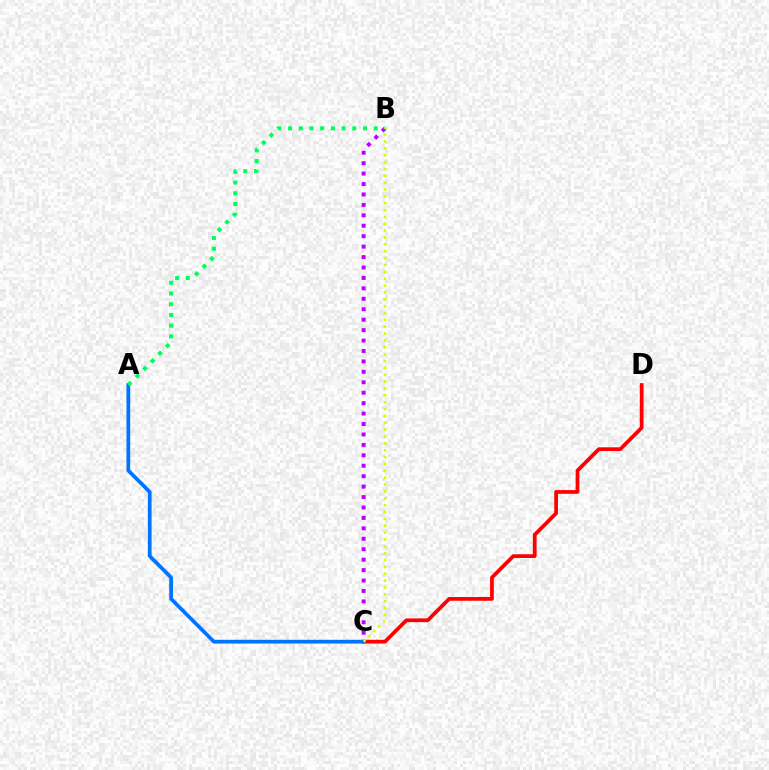{('C', 'D'): [{'color': '#ff0000', 'line_style': 'solid', 'thickness': 2.69}], ('A', 'C'): [{'color': '#0074ff', 'line_style': 'solid', 'thickness': 2.68}], ('B', 'C'): [{'color': '#b900ff', 'line_style': 'dotted', 'thickness': 2.83}, {'color': '#d1ff00', 'line_style': 'dotted', 'thickness': 1.86}], ('A', 'B'): [{'color': '#00ff5c', 'line_style': 'dotted', 'thickness': 2.91}]}